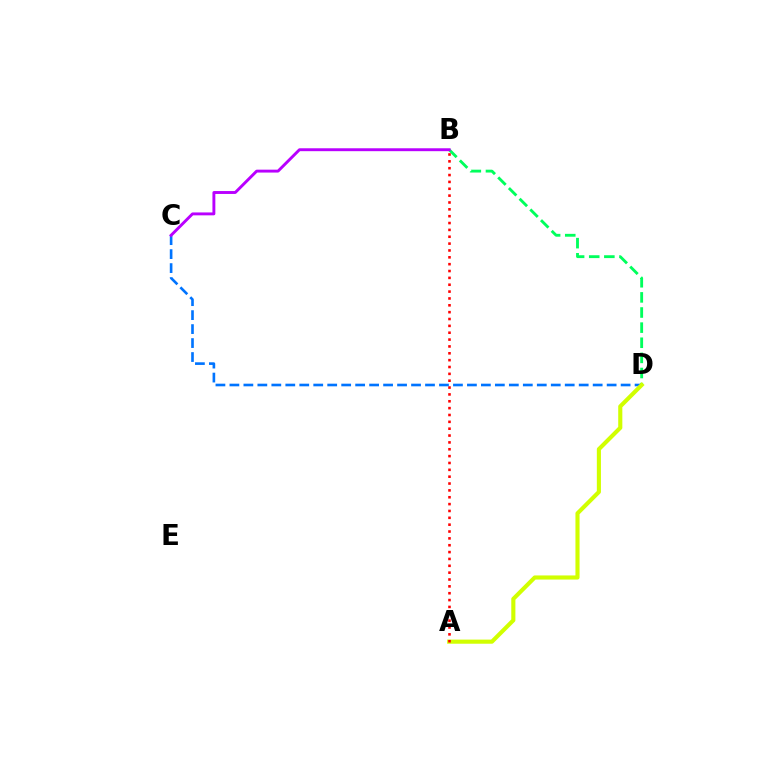{('C', 'D'): [{'color': '#0074ff', 'line_style': 'dashed', 'thickness': 1.9}], ('B', 'D'): [{'color': '#00ff5c', 'line_style': 'dashed', 'thickness': 2.05}], ('A', 'D'): [{'color': '#d1ff00', 'line_style': 'solid', 'thickness': 2.96}], ('A', 'B'): [{'color': '#ff0000', 'line_style': 'dotted', 'thickness': 1.86}], ('B', 'C'): [{'color': '#b900ff', 'line_style': 'solid', 'thickness': 2.09}]}